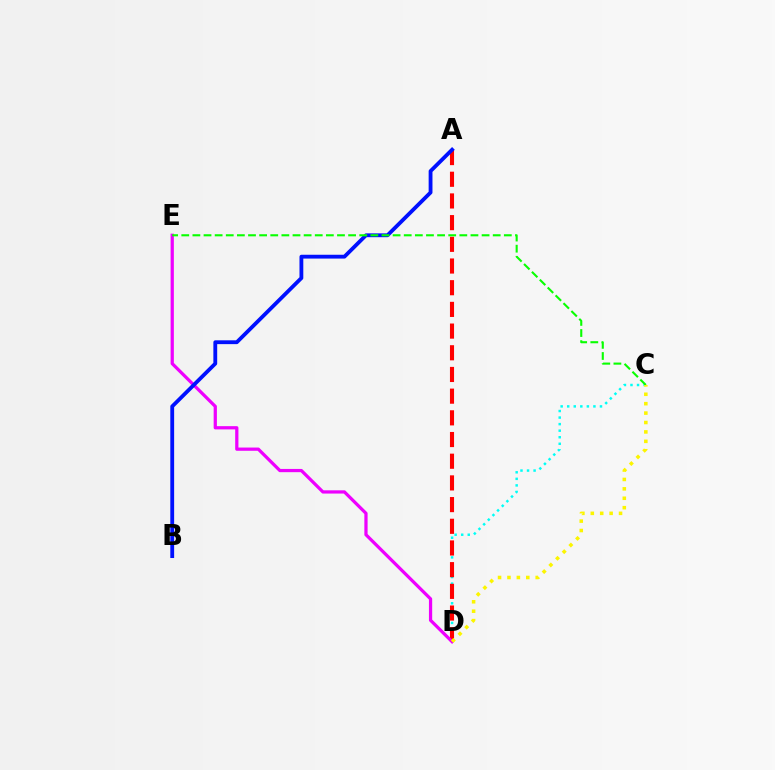{('C', 'D'): [{'color': '#00fff6', 'line_style': 'dotted', 'thickness': 1.78}, {'color': '#fcf500', 'line_style': 'dotted', 'thickness': 2.56}], ('A', 'D'): [{'color': '#ff0000', 'line_style': 'dashed', 'thickness': 2.95}], ('D', 'E'): [{'color': '#ee00ff', 'line_style': 'solid', 'thickness': 2.33}], ('A', 'B'): [{'color': '#0010ff', 'line_style': 'solid', 'thickness': 2.75}], ('C', 'E'): [{'color': '#08ff00', 'line_style': 'dashed', 'thickness': 1.51}]}